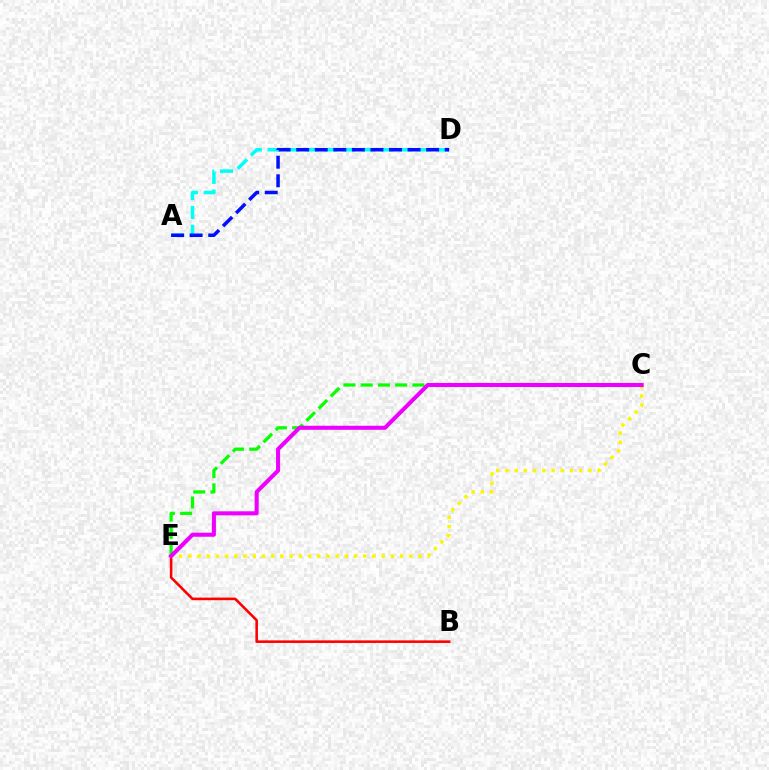{('C', 'E'): [{'color': '#08ff00', 'line_style': 'dashed', 'thickness': 2.34}, {'color': '#fcf500', 'line_style': 'dotted', 'thickness': 2.5}, {'color': '#ee00ff', 'line_style': 'solid', 'thickness': 2.91}], ('B', 'E'): [{'color': '#ff0000', 'line_style': 'solid', 'thickness': 1.86}], ('A', 'D'): [{'color': '#00fff6', 'line_style': 'dashed', 'thickness': 2.56}, {'color': '#0010ff', 'line_style': 'dashed', 'thickness': 2.52}]}